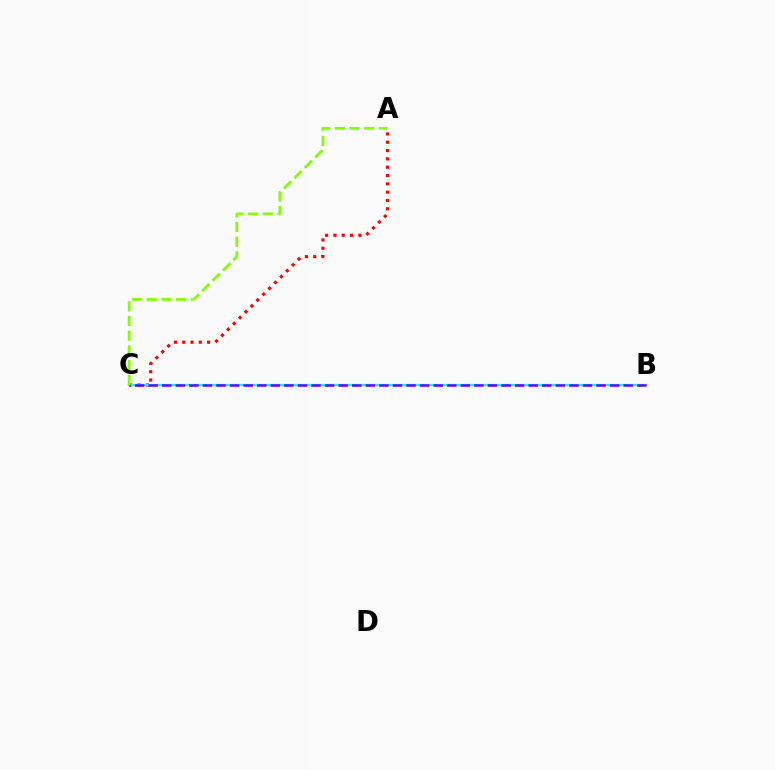{('A', 'C'): [{'color': '#ff0000', 'line_style': 'dotted', 'thickness': 2.26}, {'color': '#84ff00', 'line_style': 'dashed', 'thickness': 2.0}], ('B', 'C'): [{'color': '#00fff6', 'line_style': 'solid', 'thickness': 1.63}, {'color': '#7200ff', 'line_style': 'dashed', 'thickness': 1.84}]}